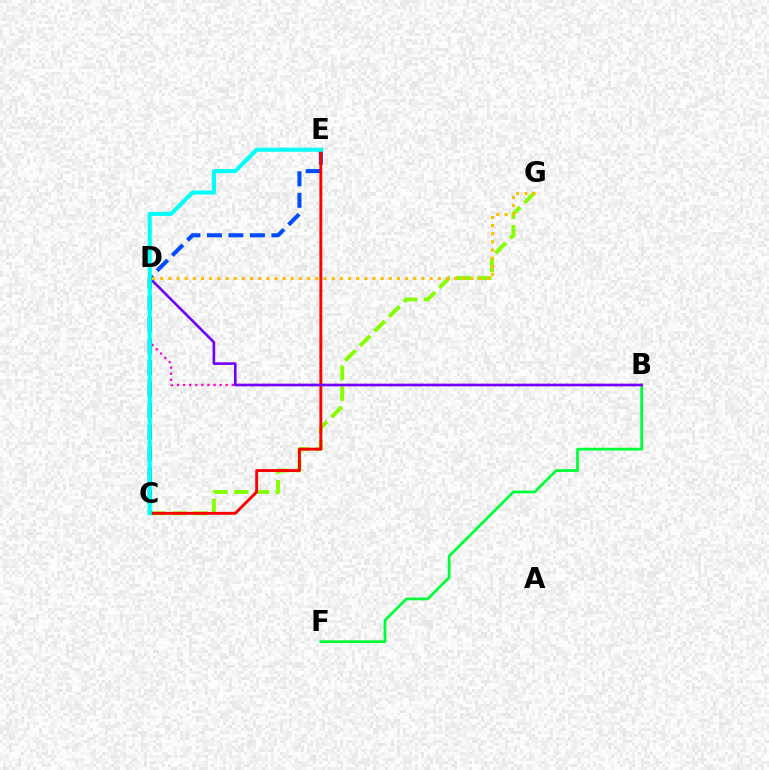{('C', 'G'): [{'color': '#84ff00', 'line_style': 'dashed', 'thickness': 2.82}], ('B', 'D'): [{'color': '#ff00cf', 'line_style': 'dotted', 'thickness': 1.65}, {'color': '#7200ff', 'line_style': 'solid', 'thickness': 1.88}], ('C', 'E'): [{'color': '#004bff', 'line_style': 'dashed', 'thickness': 2.92}, {'color': '#ff0000', 'line_style': 'solid', 'thickness': 2.07}, {'color': '#00fff6', 'line_style': 'solid', 'thickness': 2.95}], ('B', 'F'): [{'color': '#00ff39', 'line_style': 'solid', 'thickness': 1.98}], ('D', 'G'): [{'color': '#ffbd00', 'line_style': 'dotted', 'thickness': 2.22}]}